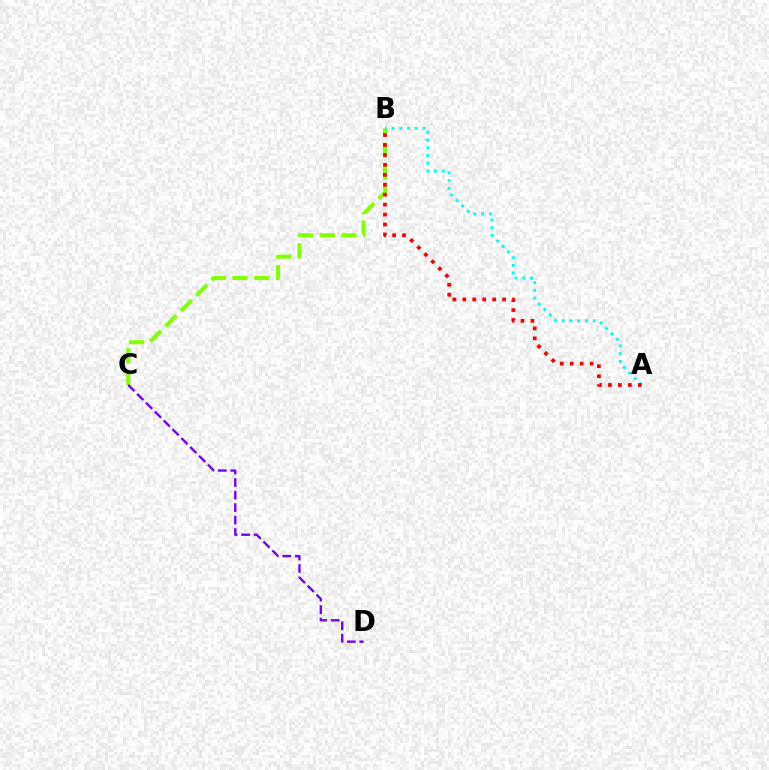{('B', 'C'): [{'color': '#84ff00', 'line_style': 'dashed', 'thickness': 2.95}], ('A', 'B'): [{'color': '#00fff6', 'line_style': 'dotted', 'thickness': 2.1}, {'color': '#ff0000', 'line_style': 'dotted', 'thickness': 2.7}], ('C', 'D'): [{'color': '#7200ff', 'line_style': 'dashed', 'thickness': 1.7}]}